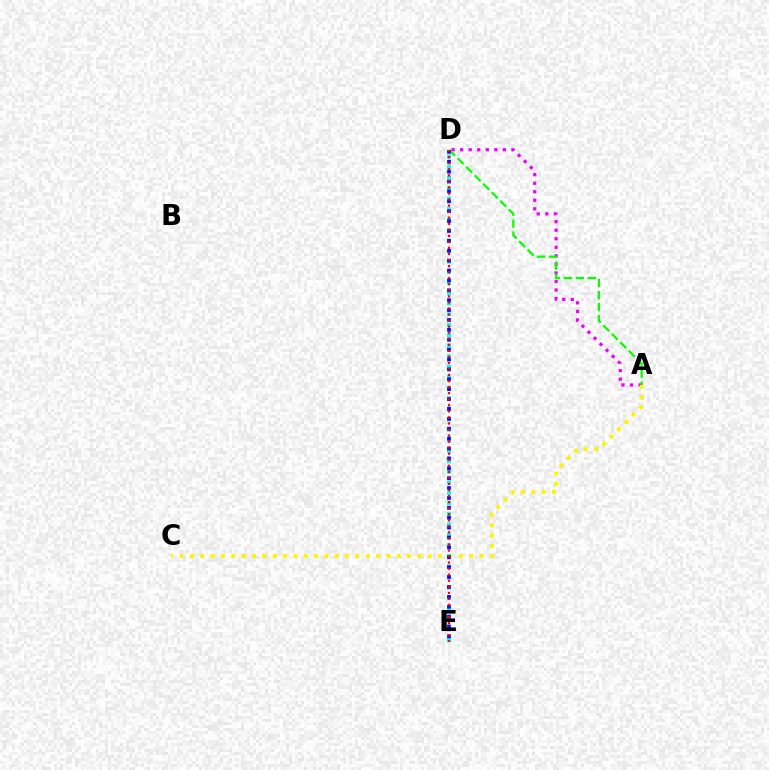{('A', 'D'): [{'color': '#ee00ff', 'line_style': 'dotted', 'thickness': 2.32}, {'color': '#08ff00', 'line_style': 'dashed', 'thickness': 1.64}], ('A', 'C'): [{'color': '#fcf500', 'line_style': 'dotted', 'thickness': 2.81}], ('D', 'E'): [{'color': '#00fff6', 'line_style': 'dotted', 'thickness': 2.86}, {'color': '#0010ff', 'line_style': 'dotted', 'thickness': 2.69}, {'color': '#ff0000', 'line_style': 'dotted', 'thickness': 1.64}]}